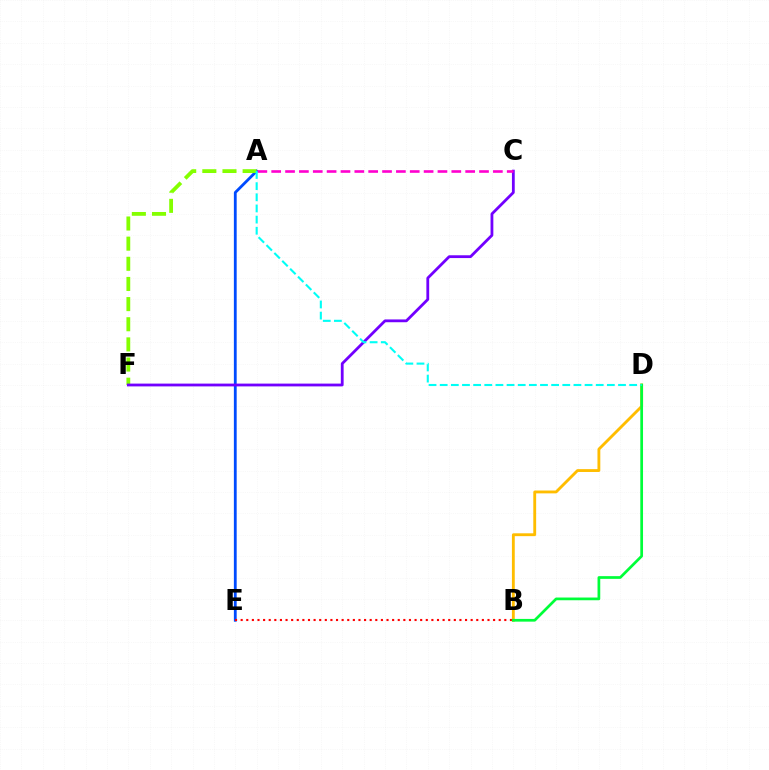{('A', 'E'): [{'color': '#004bff', 'line_style': 'solid', 'thickness': 2.02}], ('B', 'E'): [{'color': '#ff0000', 'line_style': 'dotted', 'thickness': 1.52}], ('B', 'D'): [{'color': '#ffbd00', 'line_style': 'solid', 'thickness': 2.05}, {'color': '#00ff39', 'line_style': 'solid', 'thickness': 1.96}], ('A', 'F'): [{'color': '#84ff00', 'line_style': 'dashed', 'thickness': 2.74}], ('C', 'F'): [{'color': '#7200ff', 'line_style': 'solid', 'thickness': 2.01}], ('A', 'C'): [{'color': '#ff00cf', 'line_style': 'dashed', 'thickness': 1.88}], ('A', 'D'): [{'color': '#00fff6', 'line_style': 'dashed', 'thickness': 1.51}]}